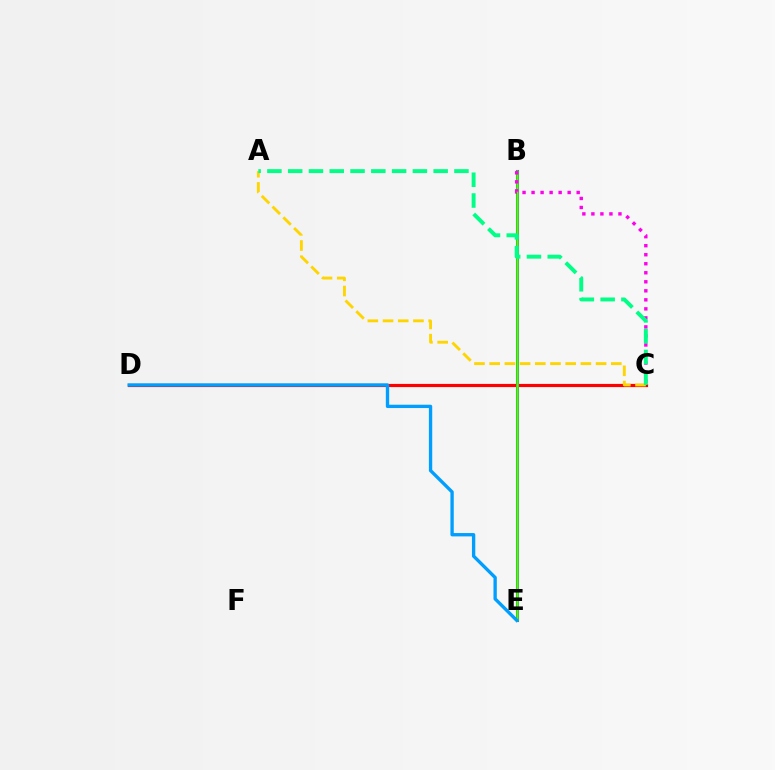{('C', 'D'): [{'color': '#ff0000', 'line_style': 'solid', 'thickness': 2.28}], ('B', 'E'): [{'color': '#3700ff', 'line_style': 'solid', 'thickness': 2.21}, {'color': '#4fff00', 'line_style': 'solid', 'thickness': 1.83}], ('D', 'E'): [{'color': '#009eff', 'line_style': 'solid', 'thickness': 2.4}], ('A', 'C'): [{'color': '#ffd500', 'line_style': 'dashed', 'thickness': 2.07}, {'color': '#00ff86', 'line_style': 'dashed', 'thickness': 2.82}], ('B', 'C'): [{'color': '#ff00ed', 'line_style': 'dotted', 'thickness': 2.45}]}